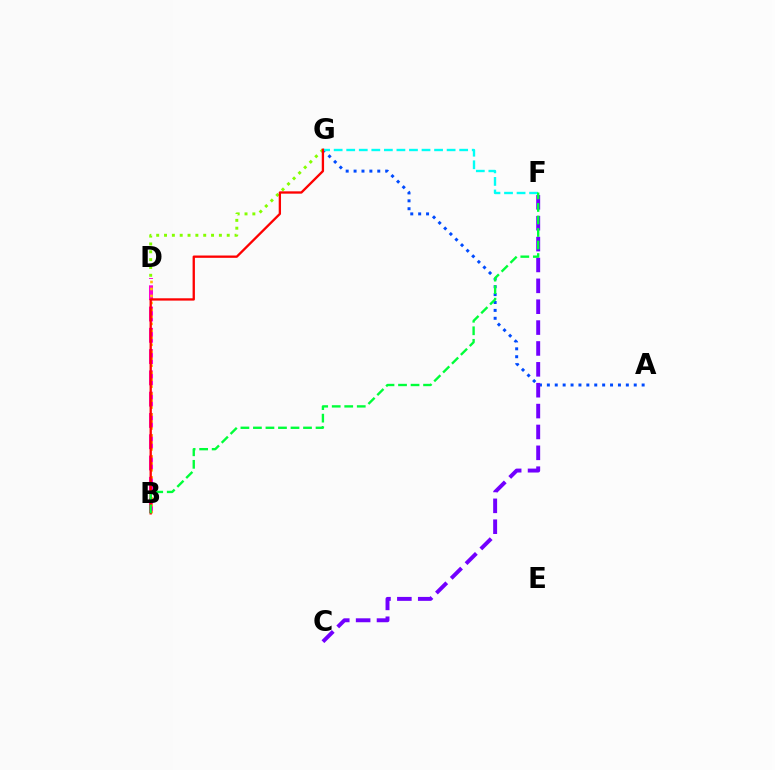{('D', 'G'): [{'color': '#84ff00', 'line_style': 'dotted', 'thickness': 2.13}], ('A', 'G'): [{'color': '#004bff', 'line_style': 'dotted', 'thickness': 2.15}], ('B', 'D'): [{'color': '#ff00cf', 'line_style': 'dashed', 'thickness': 2.89}, {'color': '#ffbd00', 'line_style': 'dotted', 'thickness': 1.9}], ('C', 'F'): [{'color': '#7200ff', 'line_style': 'dashed', 'thickness': 2.84}], ('F', 'G'): [{'color': '#00fff6', 'line_style': 'dashed', 'thickness': 1.7}], ('B', 'G'): [{'color': '#ff0000', 'line_style': 'solid', 'thickness': 1.67}], ('B', 'F'): [{'color': '#00ff39', 'line_style': 'dashed', 'thickness': 1.7}]}